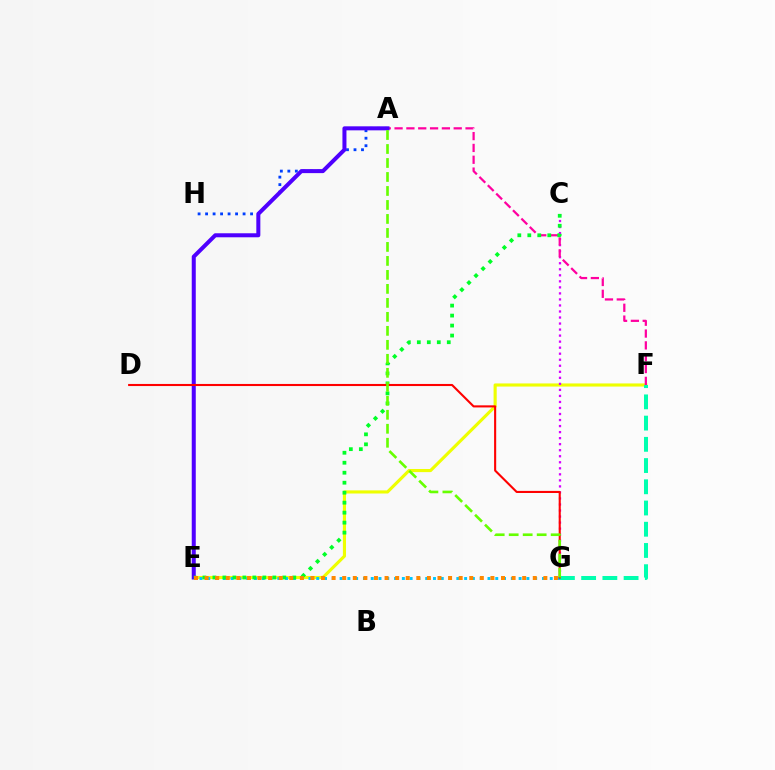{('A', 'H'): [{'color': '#003fff', 'line_style': 'dotted', 'thickness': 2.04}], ('E', 'F'): [{'color': '#eeff00', 'line_style': 'solid', 'thickness': 2.25}], ('E', 'G'): [{'color': '#00c7ff', 'line_style': 'dotted', 'thickness': 2.11}, {'color': '#ff8800', 'line_style': 'dotted', 'thickness': 2.88}], ('C', 'G'): [{'color': '#d600ff', 'line_style': 'dotted', 'thickness': 1.64}], ('A', 'F'): [{'color': '#ff00a0', 'line_style': 'dashed', 'thickness': 1.61}], ('A', 'E'): [{'color': '#4f00ff', 'line_style': 'solid', 'thickness': 2.89}], ('F', 'G'): [{'color': '#00ffaf', 'line_style': 'dashed', 'thickness': 2.88}], ('C', 'E'): [{'color': '#00ff27', 'line_style': 'dotted', 'thickness': 2.71}], ('D', 'G'): [{'color': '#ff0000', 'line_style': 'solid', 'thickness': 1.51}], ('A', 'G'): [{'color': '#66ff00', 'line_style': 'dashed', 'thickness': 1.9}]}